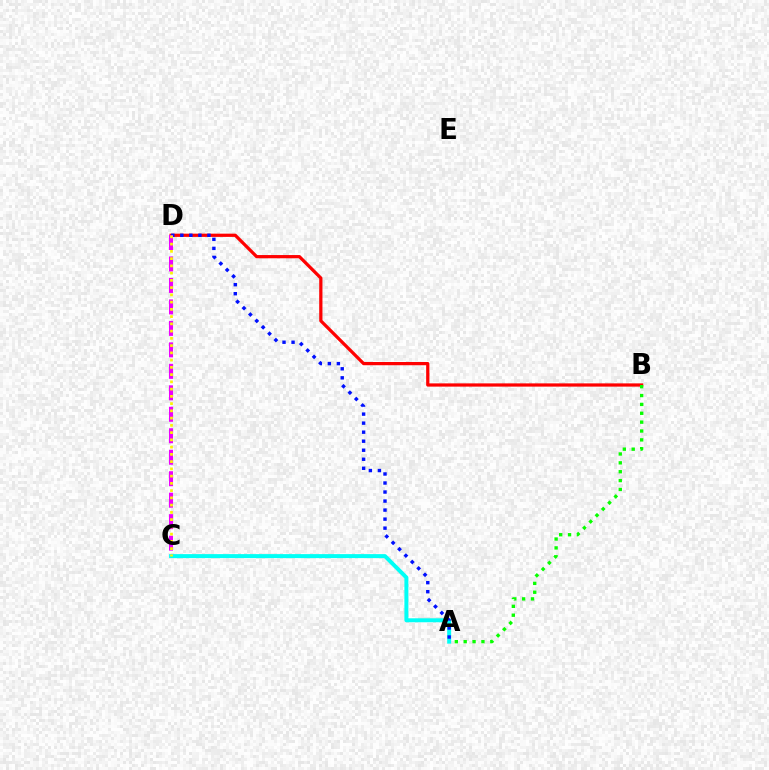{('A', 'C'): [{'color': '#00fff6', 'line_style': 'solid', 'thickness': 2.86}], ('B', 'D'): [{'color': '#ff0000', 'line_style': 'solid', 'thickness': 2.33}], ('A', 'B'): [{'color': '#08ff00', 'line_style': 'dotted', 'thickness': 2.41}], ('A', 'D'): [{'color': '#0010ff', 'line_style': 'dotted', 'thickness': 2.45}], ('C', 'D'): [{'color': '#ee00ff', 'line_style': 'dashed', 'thickness': 2.92}, {'color': '#fcf500', 'line_style': 'dotted', 'thickness': 1.97}]}